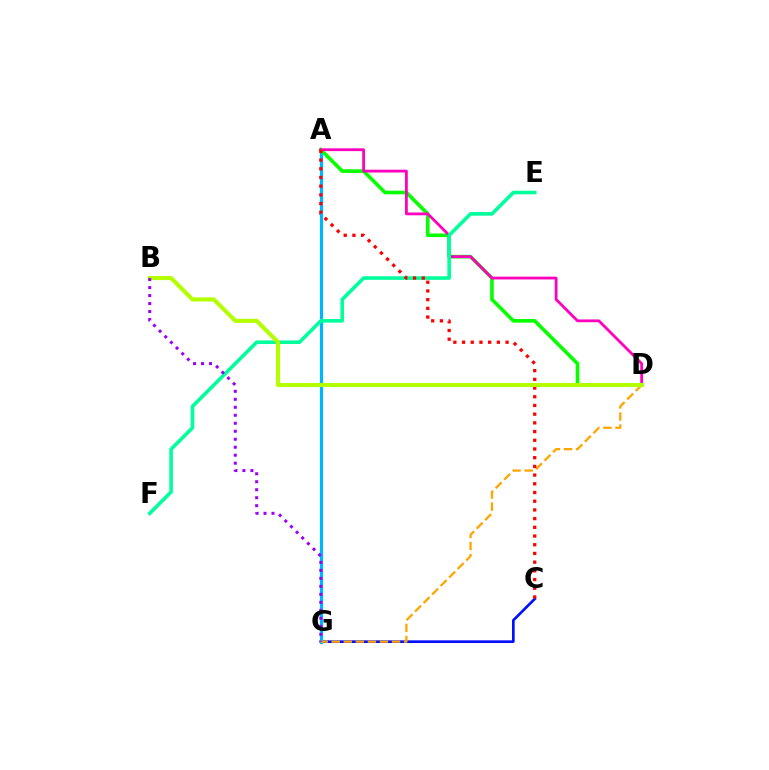{('C', 'G'): [{'color': '#0010ff', 'line_style': 'solid', 'thickness': 1.93}], ('A', 'G'): [{'color': '#00b5ff', 'line_style': 'solid', 'thickness': 2.28}], ('D', 'G'): [{'color': '#ffa500', 'line_style': 'dashed', 'thickness': 1.64}], ('A', 'D'): [{'color': '#08ff00', 'line_style': 'solid', 'thickness': 2.61}, {'color': '#ff00bd', 'line_style': 'solid', 'thickness': 2.01}], ('E', 'F'): [{'color': '#00ff9d', 'line_style': 'solid', 'thickness': 2.59}], ('A', 'C'): [{'color': '#ff0000', 'line_style': 'dotted', 'thickness': 2.37}], ('B', 'D'): [{'color': '#b3ff00', 'line_style': 'solid', 'thickness': 2.94}], ('B', 'G'): [{'color': '#9b00ff', 'line_style': 'dotted', 'thickness': 2.17}]}